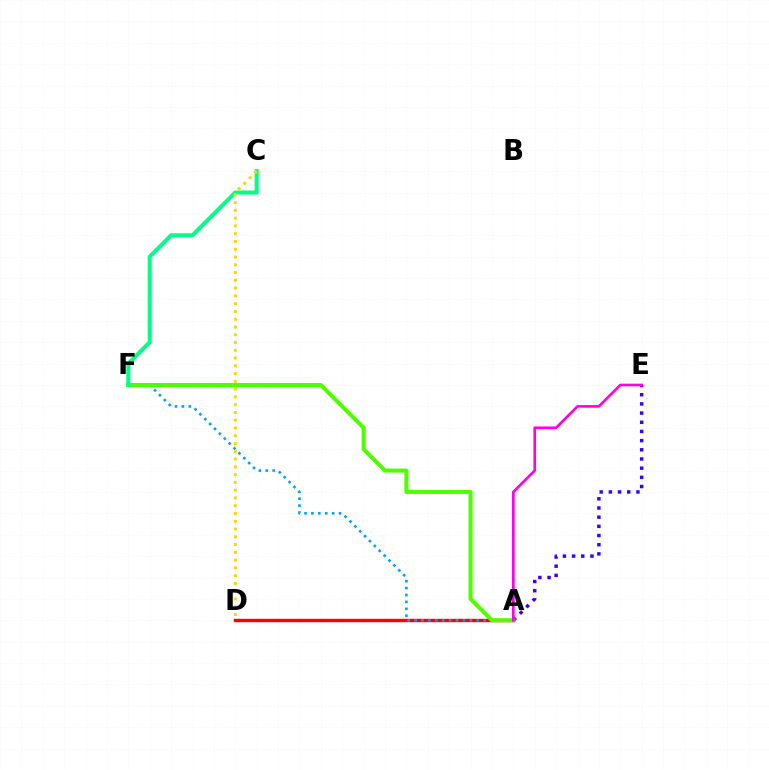{('A', 'D'): [{'color': '#ff0000', 'line_style': 'solid', 'thickness': 2.44}], ('A', 'F'): [{'color': '#009eff', 'line_style': 'dotted', 'thickness': 1.88}, {'color': '#4fff00', 'line_style': 'solid', 'thickness': 2.9}], ('A', 'E'): [{'color': '#3700ff', 'line_style': 'dotted', 'thickness': 2.49}, {'color': '#ff00ed', 'line_style': 'solid', 'thickness': 1.92}], ('C', 'F'): [{'color': '#00ff86', 'line_style': 'solid', 'thickness': 2.9}], ('C', 'D'): [{'color': '#ffd500', 'line_style': 'dotted', 'thickness': 2.11}]}